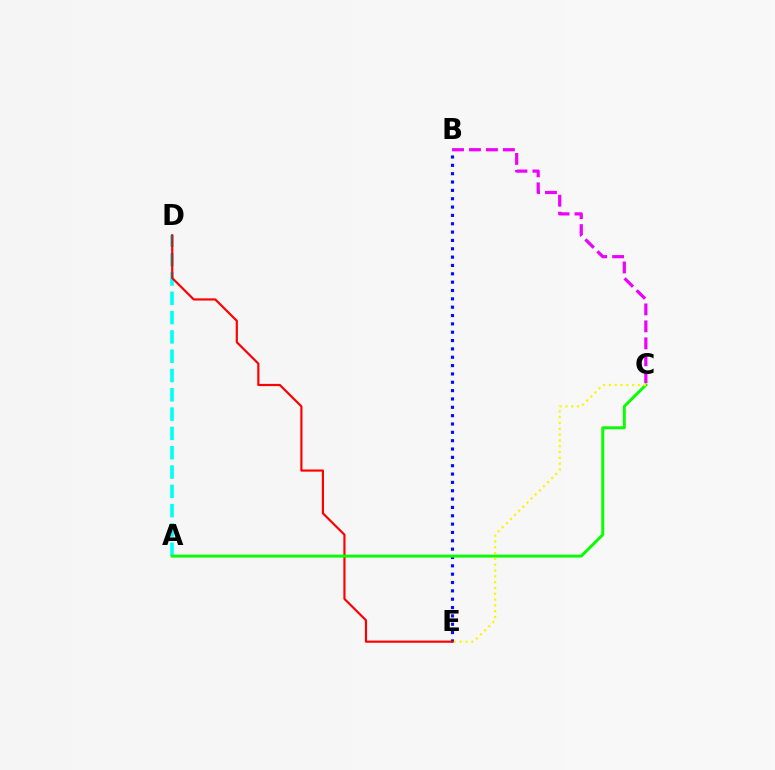{('B', 'C'): [{'color': '#ee00ff', 'line_style': 'dashed', 'thickness': 2.3}], ('B', 'E'): [{'color': '#0010ff', 'line_style': 'dotted', 'thickness': 2.27}], ('A', 'D'): [{'color': '#00fff6', 'line_style': 'dashed', 'thickness': 2.62}], ('D', 'E'): [{'color': '#ff0000', 'line_style': 'solid', 'thickness': 1.57}], ('A', 'C'): [{'color': '#08ff00', 'line_style': 'solid', 'thickness': 2.12}], ('C', 'E'): [{'color': '#fcf500', 'line_style': 'dotted', 'thickness': 1.58}]}